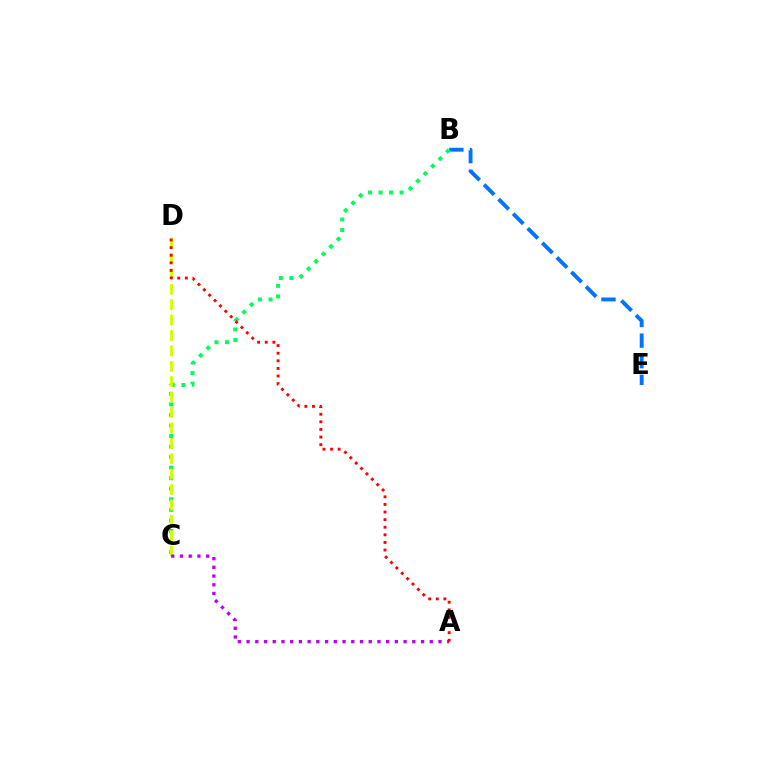{('B', 'E'): [{'color': '#0074ff', 'line_style': 'dashed', 'thickness': 2.8}], ('B', 'C'): [{'color': '#00ff5c', 'line_style': 'dotted', 'thickness': 2.87}], ('C', 'D'): [{'color': '#d1ff00', 'line_style': 'dashed', 'thickness': 2.09}], ('A', 'C'): [{'color': '#b900ff', 'line_style': 'dotted', 'thickness': 2.37}], ('A', 'D'): [{'color': '#ff0000', 'line_style': 'dotted', 'thickness': 2.07}]}